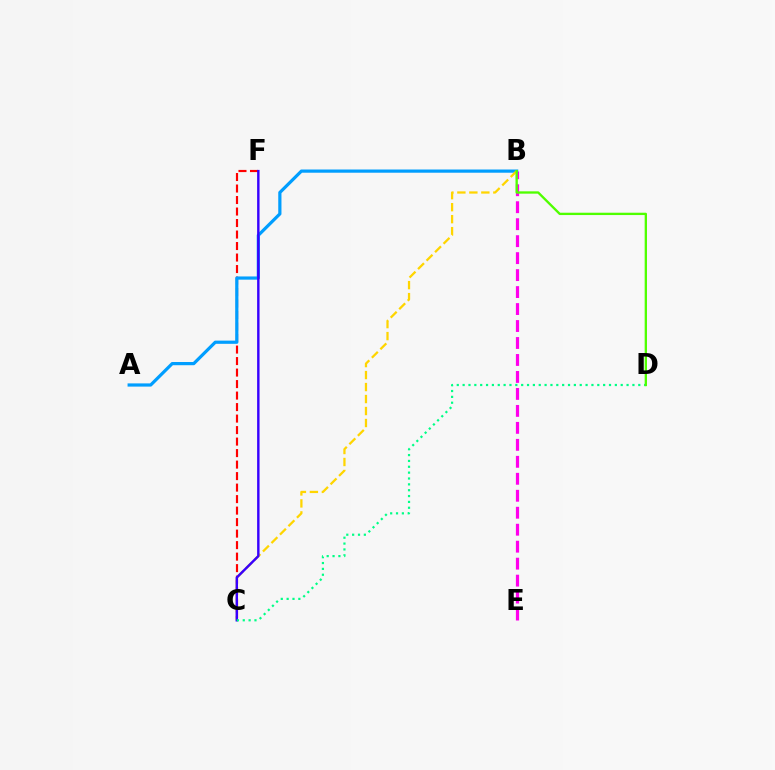{('C', 'F'): [{'color': '#ff0000', 'line_style': 'dashed', 'thickness': 1.56}, {'color': '#3700ff', 'line_style': 'solid', 'thickness': 1.74}], ('B', 'E'): [{'color': '#ff00ed', 'line_style': 'dashed', 'thickness': 2.31}], ('A', 'B'): [{'color': '#009eff', 'line_style': 'solid', 'thickness': 2.31}], ('B', 'C'): [{'color': '#ffd500', 'line_style': 'dashed', 'thickness': 1.63}], ('C', 'D'): [{'color': '#00ff86', 'line_style': 'dotted', 'thickness': 1.59}], ('B', 'D'): [{'color': '#4fff00', 'line_style': 'solid', 'thickness': 1.68}]}